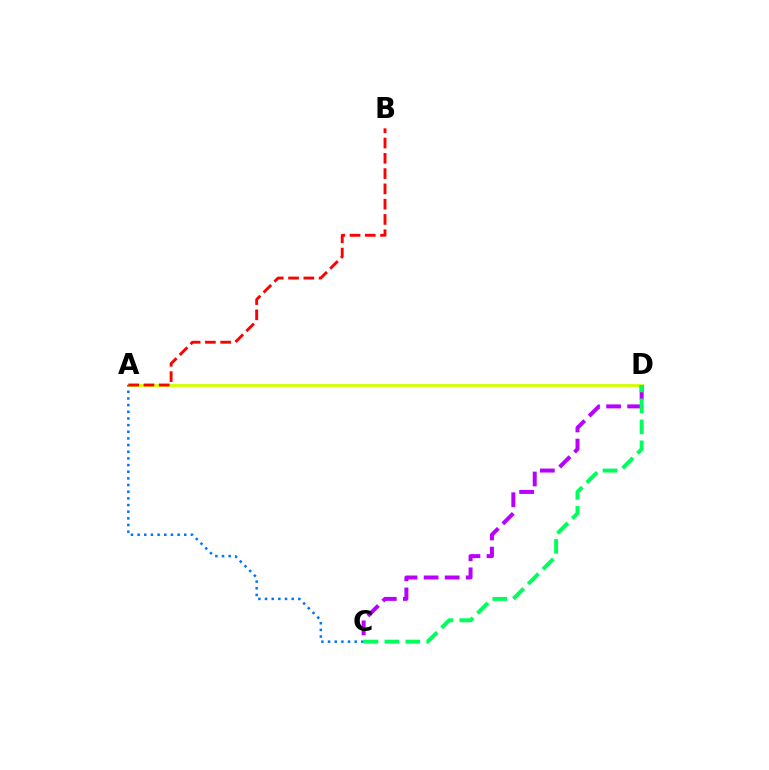{('A', 'D'): [{'color': '#d1ff00', 'line_style': 'solid', 'thickness': 1.99}], ('A', 'B'): [{'color': '#ff0000', 'line_style': 'dashed', 'thickness': 2.08}], ('A', 'C'): [{'color': '#0074ff', 'line_style': 'dotted', 'thickness': 1.81}], ('C', 'D'): [{'color': '#b900ff', 'line_style': 'dashed', 'thickness': 2.86}, {'color': '#00ff5c', 'line_style': 'dashed', 'thickness': 2.84}]}